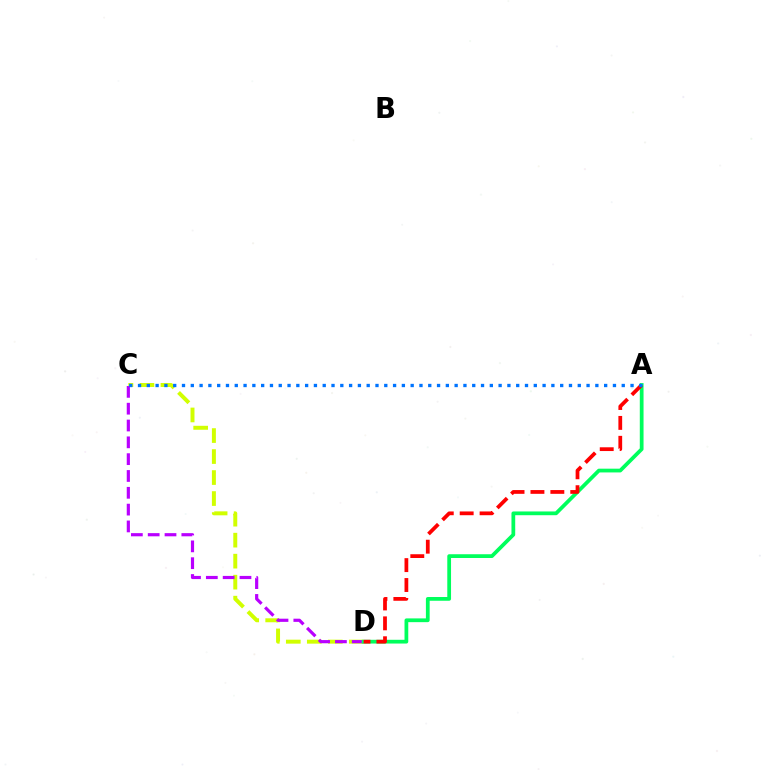{('C', 'D'): [{'color': '#d1ff00', 'line_style': 'dashed', 'thickness': 2.85}, {'color': '#b900ff', 'line_style': 'dashed', 'thickness': 2.28}], ('A', 'D'): [{'color': '#00ff5c', 'line_style': 'solid', 'thickness': 2.7}, {'color': '#ff0000', 'line_style': 'dashed', 'thickness': 2.7}], ('A', 'C'): [{'color': '#0074ff', 'line_style': 'dotted', 'thickness': 2.39}]}